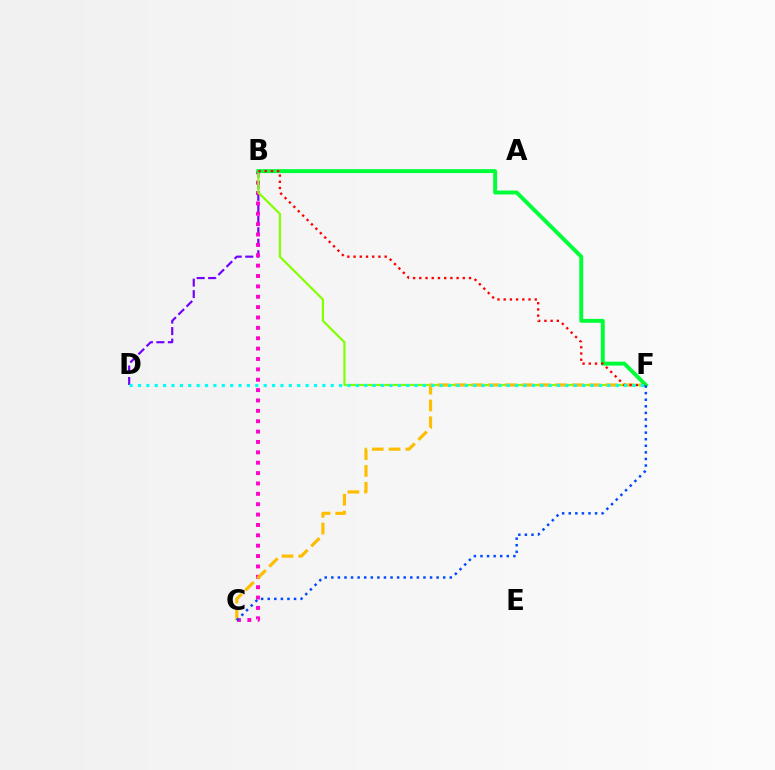{('B', 'D'): [{'color': '#7200ff', 'line_style': 'dashed', 'thickness': 1.56}], ('B', 'C'): [{'color': '#ff00cf', 'line_style': 'dotted', 'thickness': 2.82}], ('B', 'F'): [{'color': '#84ff00', 'line_style': 'solid', 'thickness': 1.58}, {'color': '#00ff39', 'line_style': 'solid', 'thickness': 2.83}, {'color': '#ff0000', 'line_style': 'dotted', 'thickness': 1.69}], ('C', 'F'): [{'color': '#ffbd00', 'line_style': 'dashed', 'thickness': 2.28}, {'color': '#004bff', 'line_style': 'dotted', 'thickness': 1.79}], ('D', 'F'): [{'color': '#00fff6', 'line_style': 'dotted', 'thickness': 2.28}]}